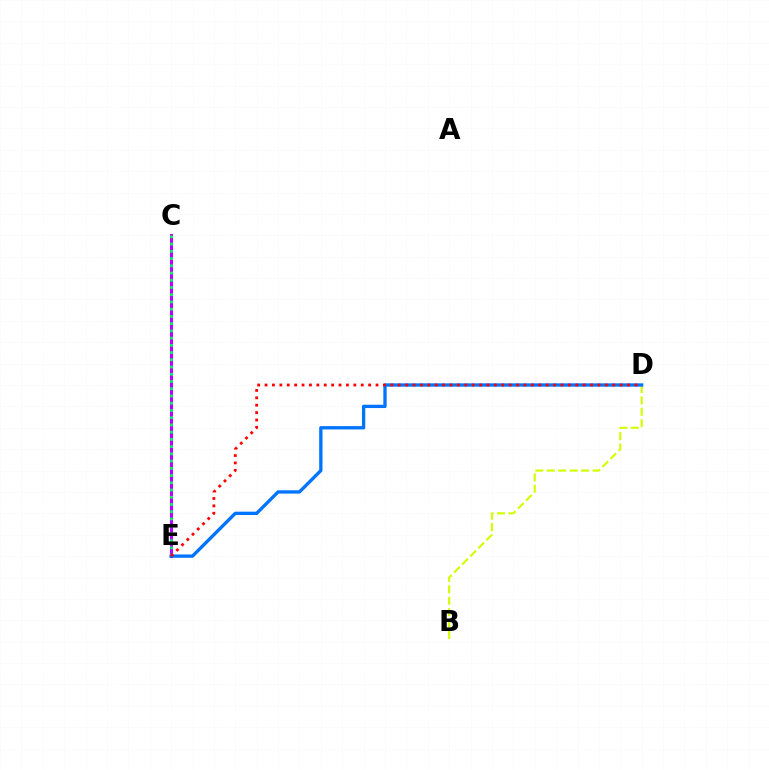{('C', 'E'): [{'color': '#b900ff', 'line_style': 'solid', 'thickness': 2.24}, {'color': '#00ff5c', 'line_style': 'dotted', 'thickness': 1.97}], ('B', 'D'): [{'color': '#d1ff00', 'line_style': 'dashed', 'thickness': 1.55}], ('D', 'E'): [{'color': '#0074ff', 'line_style': 'solid', 'thickness': 2.39}, {'color': '#ff0000', 'line_style': 'dotted', 'thickness': 2.01}]}